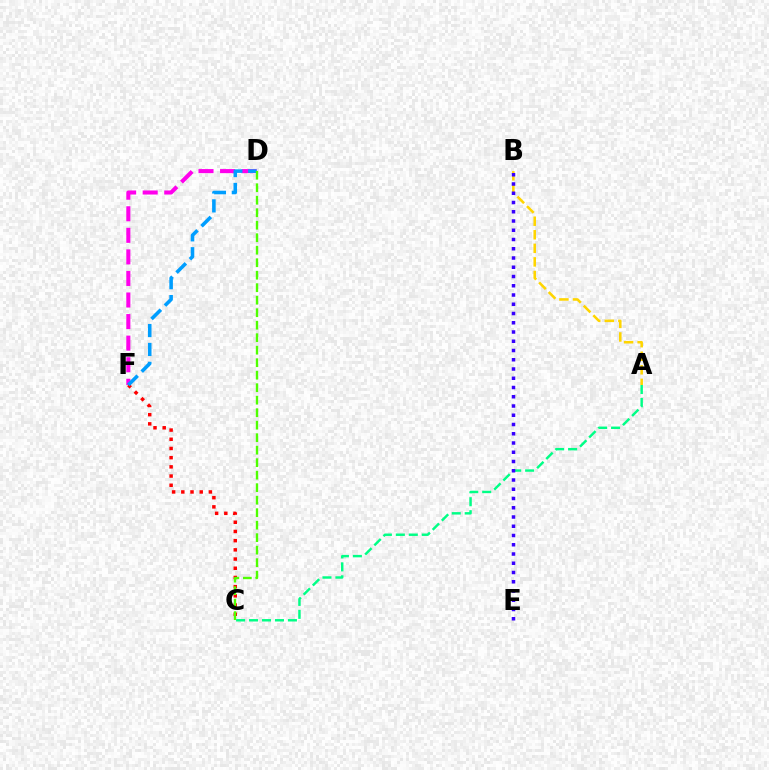{('C', 'F'): [{'color': '#ff0000', 'line_style': 'dotted', 'thickness': 2.5}], ('A', 'C'): [{'color': '#00ff86', 'line_style': 'dashed', 'thickness': 1.76}], ('D', 'F'): [{'color': '#ff00ed', 'line_style': 'dashed', 'thickness': 2.93}, {'color': '#009eff', 'line_style': 'dashed', 'thickness': 2.57}], ('A', 'B'): [{'color': '#ffd500', 'line_style': 'dashed', 'thickness': 1.84}], ('C', 'D'): [{'color': '#4fff00', 'line_style': 'dashed', 'thickness': 1.7}], ('B', 'E'): [{'color': '#3700ff', 'line_style': 'dotted', 'thickness': 2.51}]}